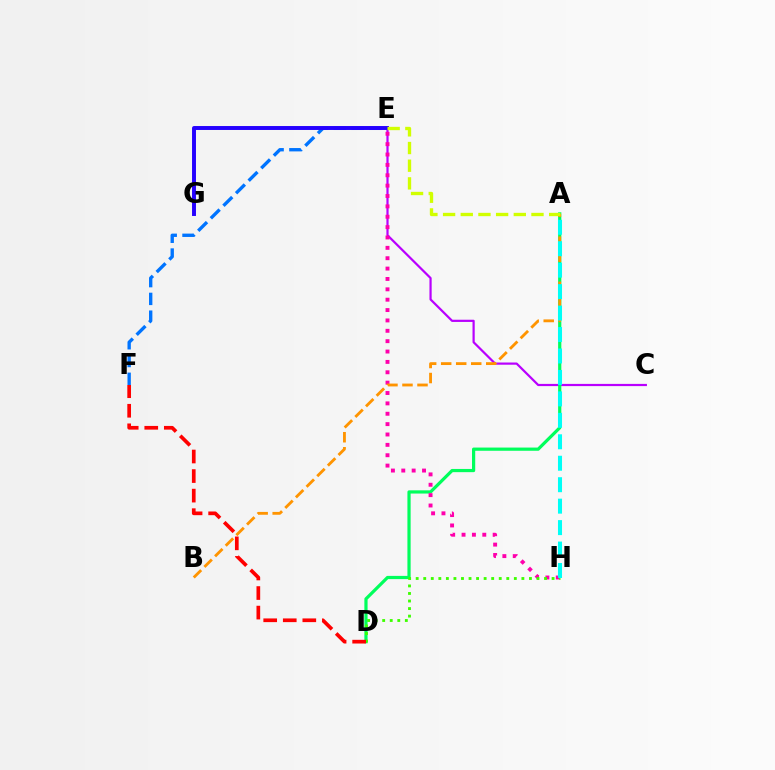{('E', 'F'): [{'color': '#0074ff', 'line_style': 'dashed', 'thickness': 2.41}], ('C', 'E'): [{'color': '#b900ff', 'line_style': 'solid', 'thickness': 1.59}], ('E', 'G'): [{'color': '#2500ff', 'line_style': 'solid', 'thickness': 2.83}], ('A', 'D'): [{'color': '#00ff5c', 'line_style': 'solid', 'thickness': 2.31}], ('E', 'H'): [{'color': '#ff00ac', 'line_style': 'dotted', 'thickness': 2.82}], ('A', 'B'): [{'color': '#ff9400', 'line_style': 'dashed', 'thickness': 2.04}], ('A', 'E'): [{'color': '#d1ff00', 'line_style': 'dashed', 'thickness': 2.4}], ('D', 'H'): [{'color': '#3dff00', 'line_style': 'dotted', 'thickness': 2.05}], ('A', 'H'): [{'color': '#00fff6', 'line_style': 'dashed', 'thickness': 2.91}], ('D', 'F'): [{'color': '#ff0000', 'line_style': 'dashed', 'thickness': 2.66}]}